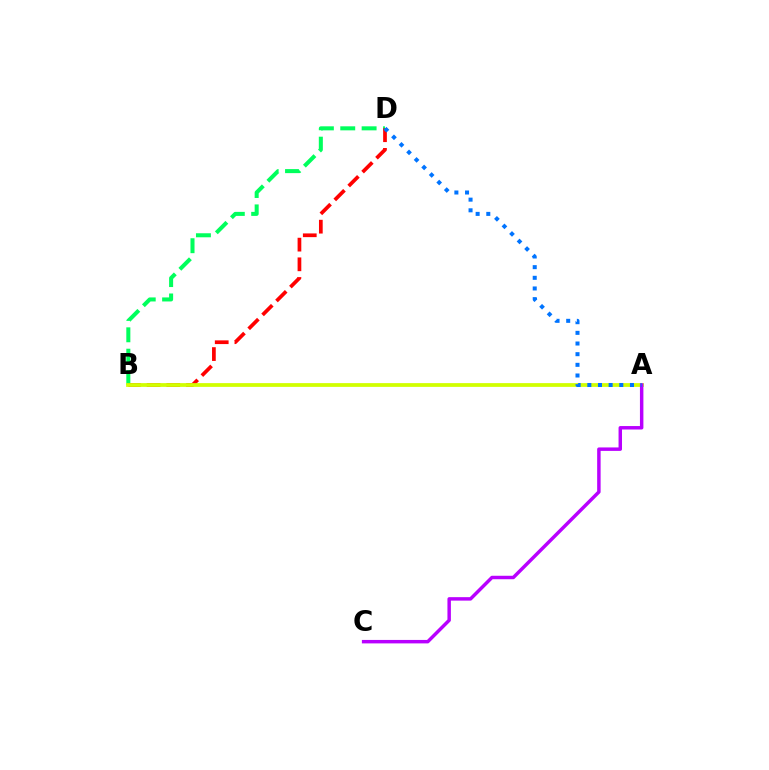{('B', 'D'): [{'color': '#00ff5c', 'line_style': 'dashed', 'thickness': 2.9}, {'color': '#ff0000', 'line_style': 'dashed', 'thickness': 2.67}], ('A', 'B'): [{'color': '#d1ff00', 'line_style': 'solid', 'thickness': 2.7}], ('A', 'C'): [{'color': '#b900ff', 'line_style': 'solid', 'thickness': 2.49}], ('A', 'D'): [{'color': '#0074ff', 'line_style': 'dotted', 'thickness': 2.9}]}